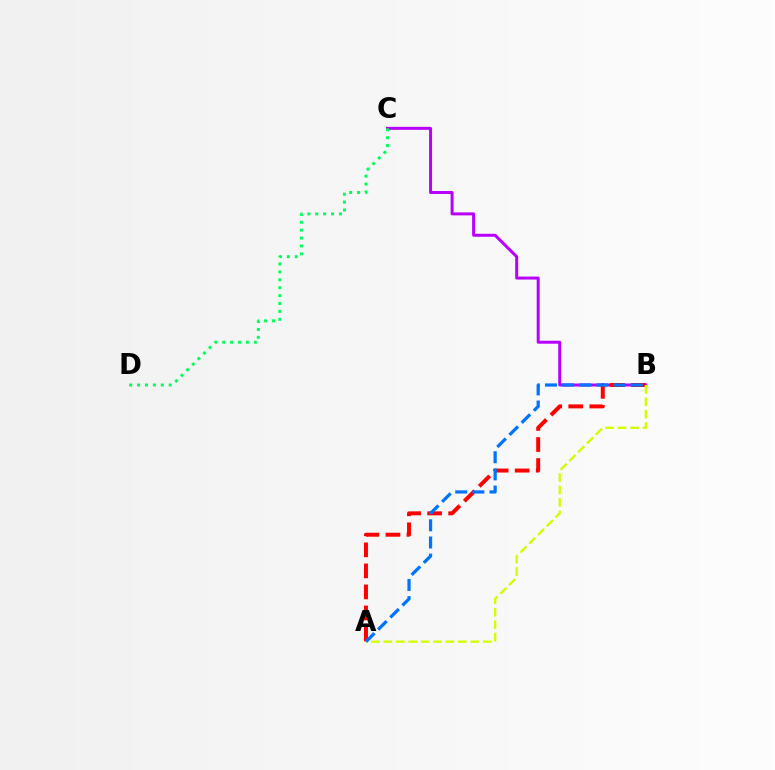{('B', 'C'): [{'color': '#b900ff', 'line_style': 'solid', 'thickness': 2.15}], ('A', 'B'): [{'color': '#ff0000', 'line_style': 'dashed', 'thickness': 2.86}, {'color': '#d1ff00', 'line_style': 'dashed', 'thickness': 1.69}, {'color': '#0074ff', 'line_style': 'dashed', 'thickness': 2.33}], ('C', 'D'): [{'color': '#00ff5c', 'line_style': 'dotted', 'thickness': 2.15}]}